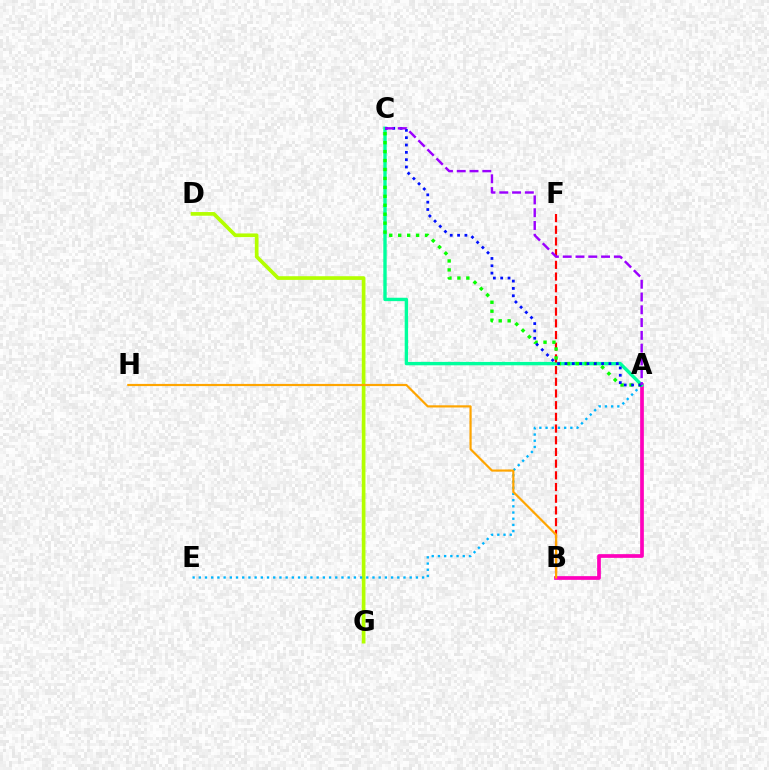{('D', 'G'): [{'color': '#b3ff00', 'line_style': 'solid', 'thickness': 2.65}], ('A', 'E'): [{'color': '#00b5ff', 'line_style': 'dotted', 'thickness': 1.69}], ('A', 'B'): [{'color': '#ff00bd', 'line_style': 'solid', 'thickness': 2.67}], ('A', 'C'): [{'color': '#00ff9d', 'line_style': 'solid', 'thickness': 2.44}, {'color': '#08ff00', 'line_style': 'dotted', 'thickness': 2.43}, {'color': '#0010ff', 'line_style': 'dotted', 'thickness': 1.99}, {'color': '#9b00ff', 'line_style': 'dashed', 'thickness': 1.74}], ('B', 'F'): [{'color': '#ff0000', 'line_style': 'dashed', 'thickness': 1.59}], ('B', 'H'): [{'color': '#ffa500', 'line_style': 'solid', 'thickness': 1.58}]}